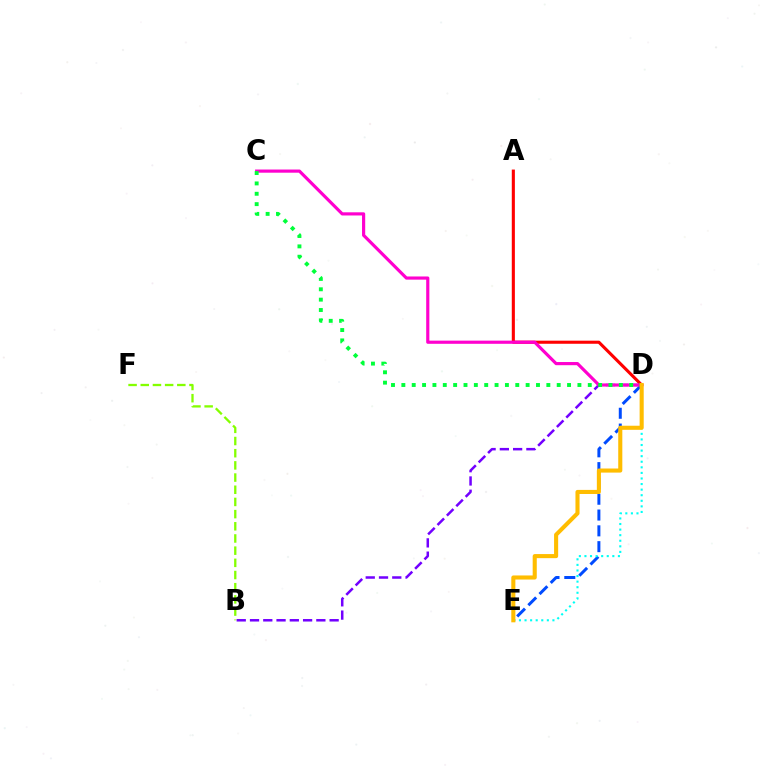{('A', 'D'): [{'color': '#ff0000', 'line_style': 'solid', 'thickness': 2.23}], ('D', 'E'): [{'color': '#004bff', 'line_style': 'dashed', 'thickness': 2.15}, {'color': '#00fff6', 'line_style': 'dotted', 'thickness': 1.52}, {'color': '#ffbd00', 'line_style': 'solid', 'thickness': 2.94}], ('B', 'F'): [{'color': '#84ff00', 'line_style': 'dashed', 'thickness': 1.65}], ('B', 'D'): [{'color': '#7200ff', 'line_style': 'dashed', 'thickness': 1.8}], ('C', 'D'): [{'color': '#ff00cf', 'line_style': 'solid', 'thickness': 2.28}, {'color': '#00ff39', 'line_style': 'dotted', 'thickness': 2.81}]}